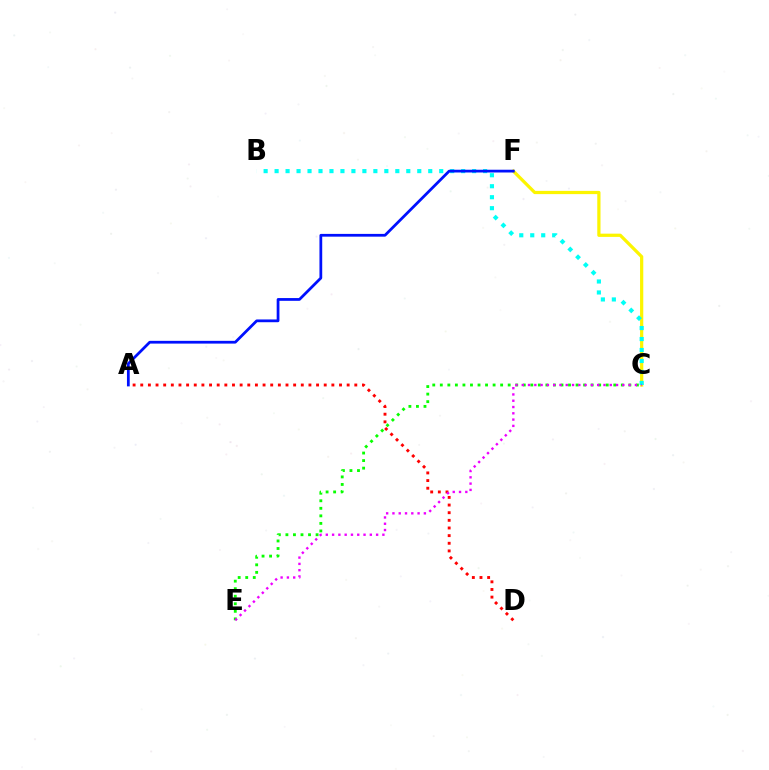{('A', 'D'): [{'color': '#ff0000', 'line_style': 'dotted', 'thickness': 2.08}], ('C', 'E'): [{'color': '#08ff00', 'line_style': 'dotted', 'thickness': 2.05}, {'color': '#ee00ff', 'line_style': 'dotted', 'thickness': 1.71}], ('C', 'F'): [{'color': '#fcf500', 'line_style': 'solid', 'thickness': 2.32}], ('B', 'C'): [{'color': '#00fff6', 'line_style': 'dotted', 'thickness': 2.98}], ('A', 'F'): [{'color': '#0010ff', 'line_style': 'solid', 'thickness': 1.99}]}